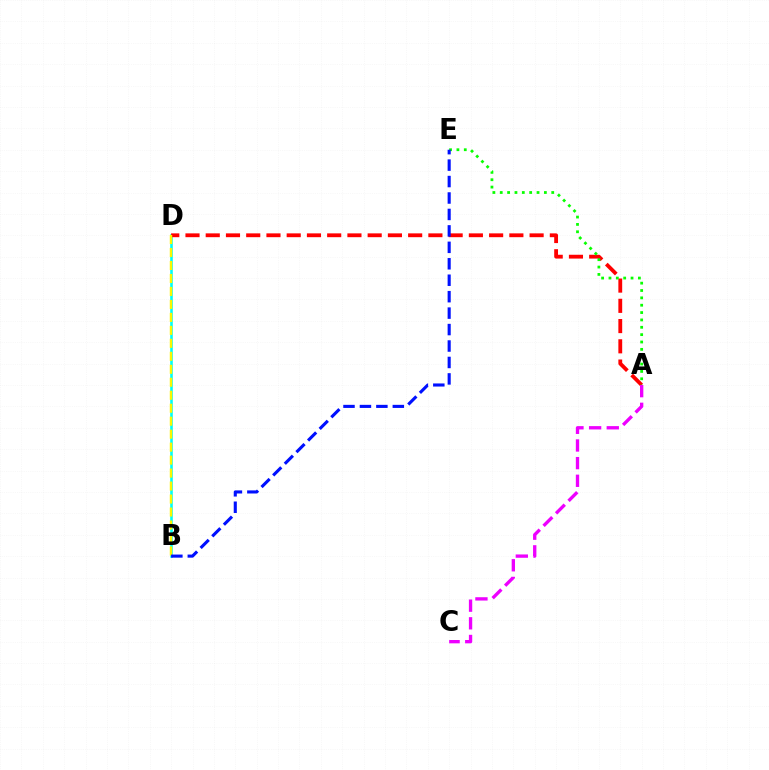{('B', 'D'): [{'color': '#00fff6', 'line_style': 'solid', 'thickness': 1.86}, {'color': '#fcf500', 'line_style': 'dashed', 'thickness': 1.76}], ('A', 'D'): [{'color': '#ff0000', 'line_style': 'dashed', 'thickness': 2.75}], ('A', 'C'): [{'color': '#ee00ff', 'line_style': 'dashed', 'thickness': 2.4}], ('A', 'E'): [{'color': '#08ff00', 'line_style': 'dotted', 'thickness': 2.0}], ('B', 'E'): [{'color': '#0010ff', 'line_style': 'dashed', 'thickness': 2.23}]}